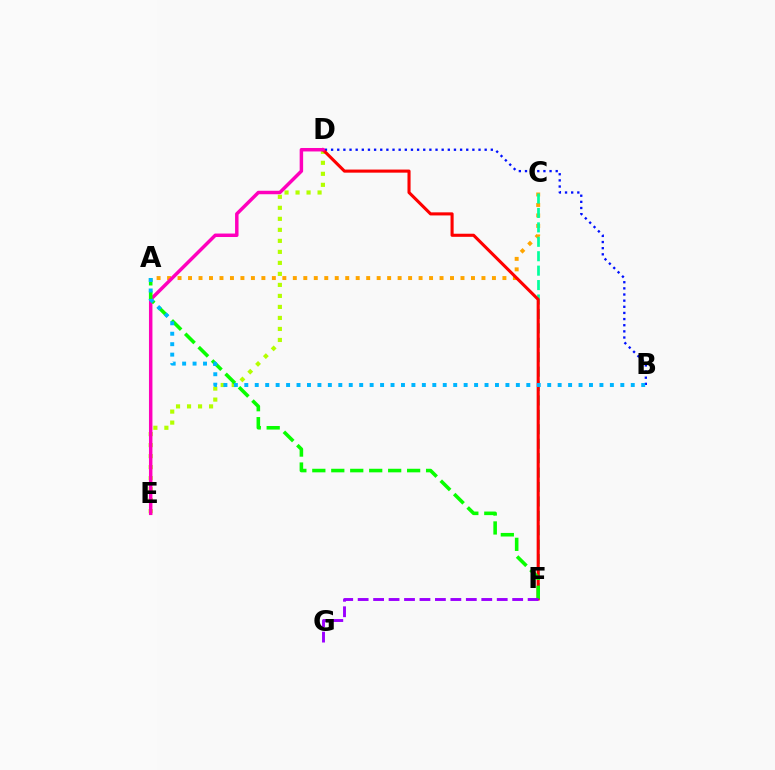{('D', 'E'): [{'color': '#b3ff00', 'line_style': 'dotted', 'thickness': 2.99}, {'color': '#ff00bd', 'line_style': 'solid', 'thickness': 2.5}], ('B', 'D'): [{'color': '#0010ff', 'line_style': 'dotted', 'thickness': 1.67}], ('A', 'C'): [{'color': '#ffa500', 'line_style': 'dotted', 'thickness': 2.85}], ('C', 'F'): [{'color': '#00ff9d', 'line_style': 'dashed', 'thickness': 1.96}], ('D', 'F'): [{'color': '#ff0000', 'line_style': 'solid', 'thickness': 2.23}], ('A', 'F'): [{'color': '#08ff00', 'line_style': 'dashed', 'thickness': 2.58}], ('A', 'B'): [{'color': '#00b5ff', 'line_style': 'dotted', 'thickness': 2.84}], ('F', 'G'): [{'color': '#9b00ff', 'line_style': 'dashed', 'thickness': 2.1}]}